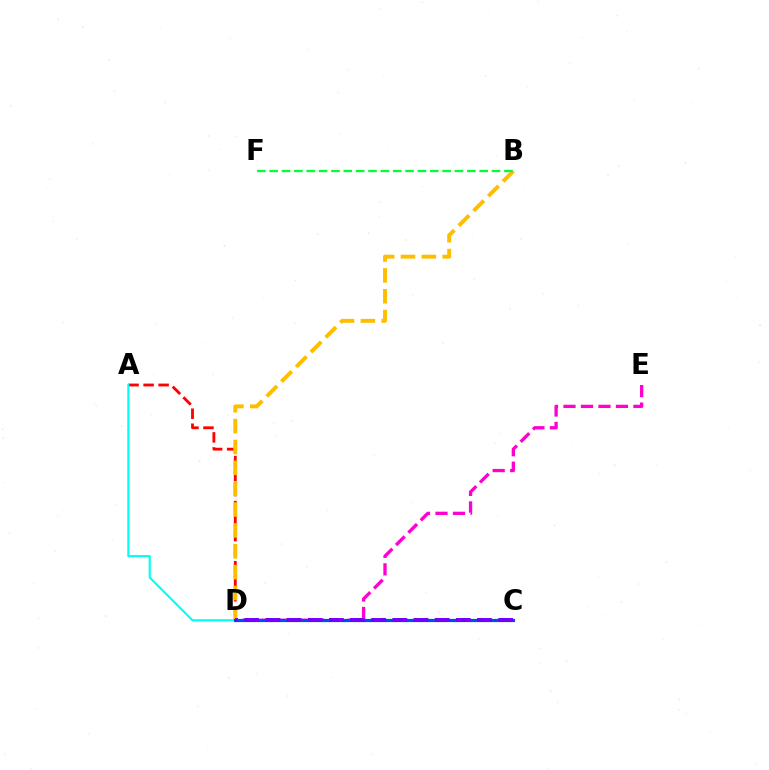{('A', 'D'): [{'color': '#ff0000', 'line_style': 'dashed', 'thickness': 2.04}, {'color': '#00fff6', 'line_style': 'solid', 'thickness': 1.54}], ('B', 'D'): [{'color': '#ffbd00', 'line_style': 'dashed', 'thickness': 2.83}], ('B', 'F'): [{'color': '#00ff39', 'line_style': 'dashed', 'thickness': 1.68}], ('C', 'D'): [{'color': '#84ff00', 'line_style': 'dotted', 'thickness': 2.27}, {'color': '#004bff', 'line_style': 'solid', 'thickness': 2.28}, {'color': '#7200ff', 'line_style': 'dashed', 'thickness': 2.87}], ('D', 'E'): [{'color': '#ff00cf', 'line_style': 'dashed', 'thickness': 2.38}]}